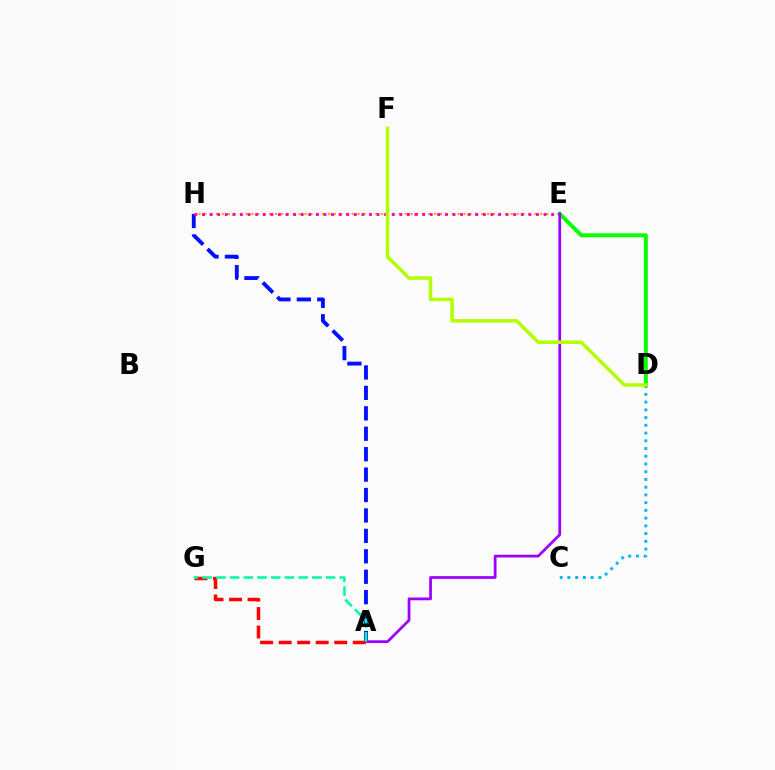{('A', 'H'): [{'color': '#0010ff', 'line_style': 'dashed', 'thickness': 2.77}], ('C', 'D'): [{'color': '#00b5ff', 'line_style': 'dotted', 'thickness': 2.1}], ('E', 'H'): [{'color': '#ffa500', 'line_style': 'dotted', 'thickness': 1.6}, {'color': '#ff00bd', 'line_style': 'dotted', 'thickness': 2.06}], ('D', 'E'): [{'color': '#08ff00', 'line_style': 'solid', 'thickness': 2.84}], ('A', 'E'): [{'color': '#9b00ff', 'line_style': 'solid', 'thickness': 1.98}], ('A', 'G'): [{'color': '#ff0000', 'line_style': 'dashed', 'thickness': 2.52}, {'color': '#00ff9d', 'line_style': 'dashed', 'thickness': 1.86}], ('D', 'F'): [{'color': '#b3ff00', 'line_style': 'solid', 'thickness': 2.53}]}